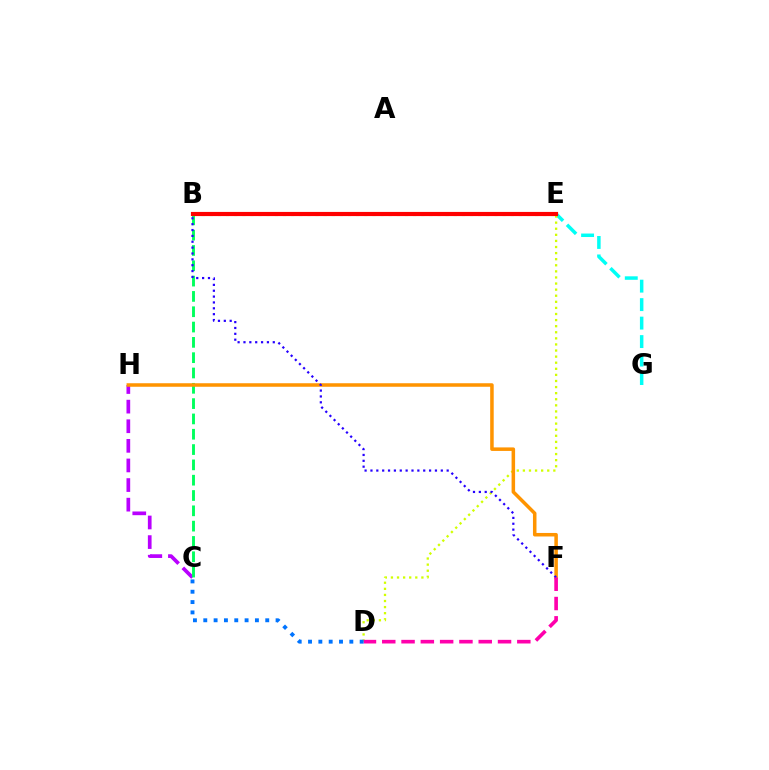{('E', 'G'): [{'color': '#00fff6', 'line_style': 'dashed', 'thickness': 2.51}], ('B', 'E'): [{'color': '#3dff00', 'line_style': 'dotted', 'thickness': 2.21}, {'color': '#ff0000', 'line_style': 'solid', 'thickness': 2.99}], ('D', 'E'): [{'color': '#d1ff00', 'line_style': 'dotted', 'thickness': 1.65}], ('C', 'H'): [{'color': '#b900ff', 'line_style': 'dashed', 'thickness': 2.66}], ('B', 'C'): [{'color': '#00ff5c', 'line_style': 'dashed', 'thickness': 2.08}], ('F', 'H'): [{'color': '#ff9400', 'line_style': 'solid', 'thickness': 2.54}], ('B', 'F'): [{'color': '#2500ff', 'line_style': 'dotted', 'thickness': 1.59}], ('D', 'F'): [{'color': '#ff00ac', 'line_style': 'dashed', 'thickness': 2.62}], ('C', 'D'): [{'color': '#0074ff', 'line_style': 'dotted', 'thickness': 2.81}]}